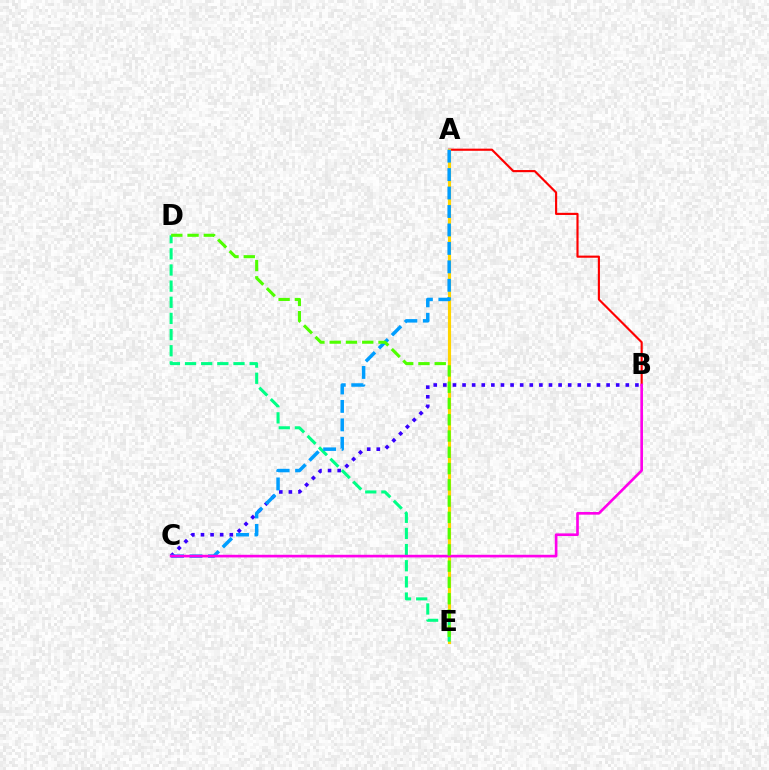{('A', 'B'): [{'color': '#ff0000', 'line_style': 'solid', 'thickness': 1.55}], ('A', 'E'): [{'color': '#ffd500', 'line_style': 'solid', 'thickness': 2.28}], ('B', 'C'): [{'color': '#3700ff', 'line_style': 'dotted', 'thickness': 2.61}, {'color': '#ff00ed', 'line_style': 'solid', 'thickness': 1.9}], ('D', 'E'): [{'color': '#00ff86', 'line_style': 'dashed', 'thickness': 2.19}, {'color': '#4fff00', 'line_style': 'dashed', 'thickness': 2.21}], ('A', 'C'): [{'color': '#009eff', 'line_style': 'dashed', 'thickness': 2.51}]}